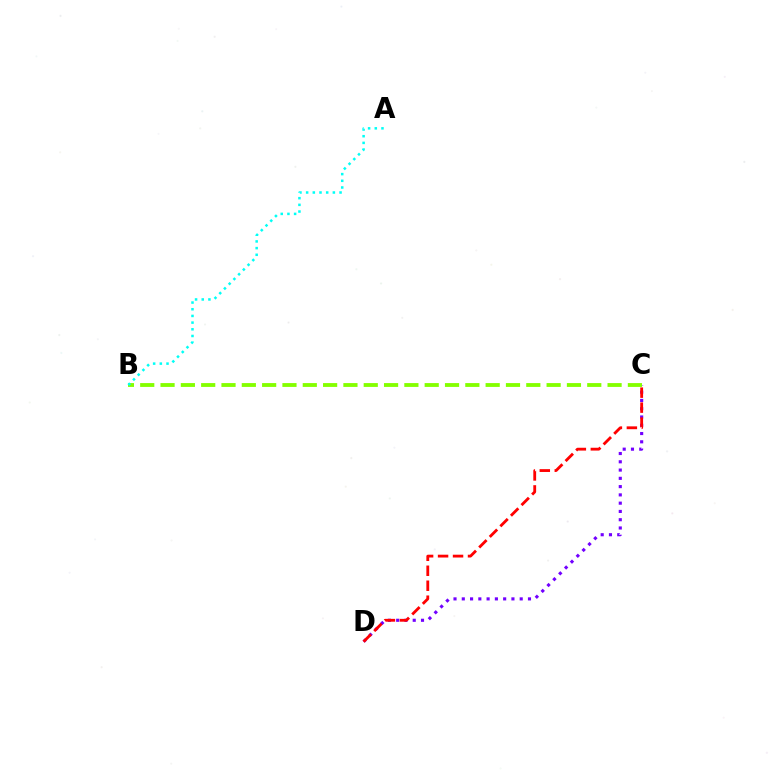{('C', 'D'): [{'color': '#7200ff', 'line_style': 'dotted', 'thickness': 2.25}, {'color': '#ff0000', 'line_style': 'dashed', 'thickness': 2.03}], ('B', 'C'): [{'color': '#84ff00', 'line_style': 'dashed', 'thickness': 2.76}], ('A', 'B'): [{'color': '#00fff6', 'line_style': 'dotted', 'thickness': 1.82}]}